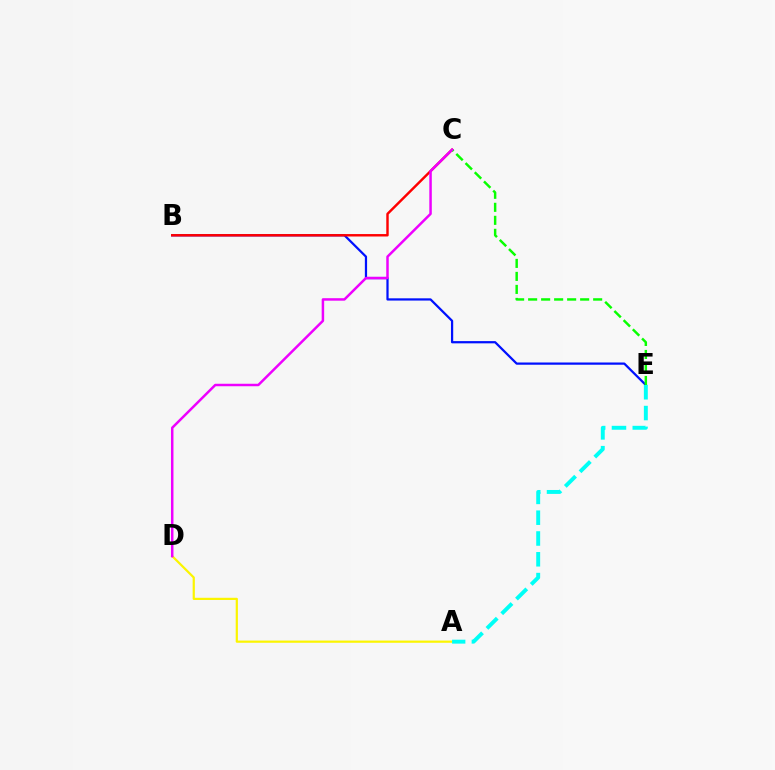{('B', 'E'): [{'color': '#0010ff', 'line_style': 'solid', 'thickness': 1.61}], ('B', 'C'): [{'color': '#ff0000', 'line_style': 'solid', 'thickness': 1.76}], ('A', 'D'): [{'color': '#fcf500', 'line_style': 'solid', 'thickness': 1.59}], ('C', 'E'): [{'color': '#08ff00', 'line_style': 'dashed', 'thickness': 1.77}], ('C', 'D'): [{'color': '#ee00ff', 'line_style': 'solid', 'thickness': 1.79}], ('A', 'E'): [{'color': '#00fff6', 'line_style': 'dashed', 'thickness': 2.82}]}